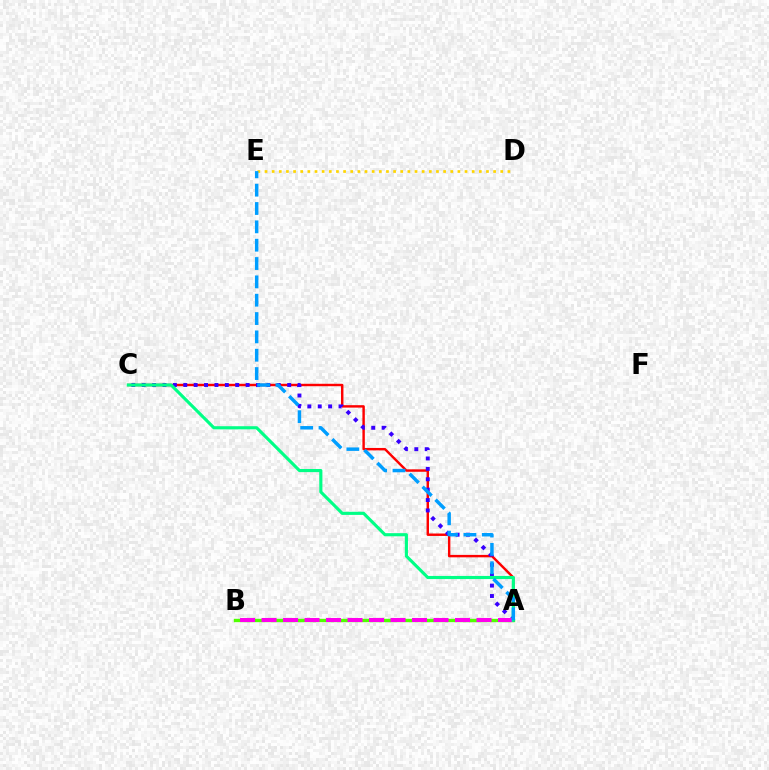{('A', 'B'): [{'color': '#4fff00', 'line_style': 'solid', 'thickness': 2.43}, {'color': '#ff00ed', 'line_style': 'dashed', 'thickness': 2.92}], ('A', 'C'): [{'color': '#ff0000', 'line_style': 'solid', 'thickness': 1.75}, {'color': '#3700ff', 'line_style': 'dotted', 'thickness': 2.82}, {'color': '#00ff86', 'line_style': 'solid', 'thickness': 2.25}], ('D', 'E'): [{'color': '#ffd500', 'line_style': 'dotted', 'thickness': 1.94}], ('A', 'E'): [{'color': '#009eff', 'line_style': 'dashed', 'thickness': 2.49}]}